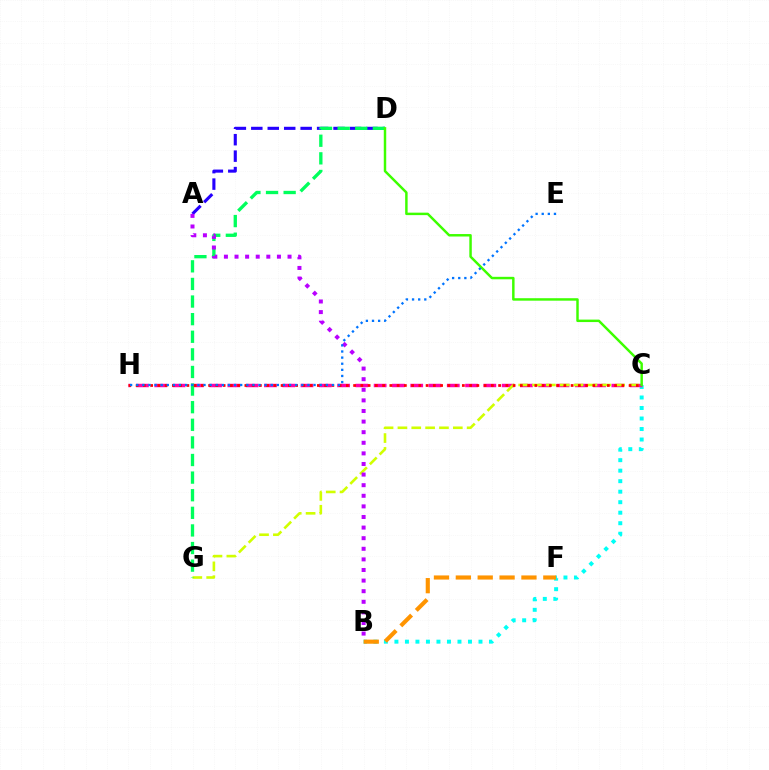{('A', 'D'): [{'color': '#2500ff', 'line_style': 'dashed', 'thickness': 2.23}], ('B', 'C'): [{'color': '#00fff6', 'line_style': 'dotted', 'thickness': 2.85}], ('C', 'H'): [{'color': '#ff00ac', 'line_style': 'dashed', 'thickness': 2.48}, {'color': '#ff0000', 'line_style': 'dotted', 'thickness': 1.97}], ('C', 'G'): [{'color': '#d1ff00', 'line_style': 'dashed', 'thickness': 1.88}], ('D', 'G'): [{'color': '#00ff5c', 'line_style': 'dashed', 'thickness': 2.39}], ('A', 'B'): [{'color': '#b900ff', 'line_style': 'dotted', 'thickness': 2.88}], ('C', 'D'): [{'color': '#3dff00', 'line_style': 'solid', 'thickness': 1.77}], ('B', 'F'): [{'color': '#ff9400', 'line_style': 'dashed', 'thickness': 2.97}], ('E', 'H'): [{'color': '#0074ff', 'line_style': 'dotted', 'thickness': 1.66}]}